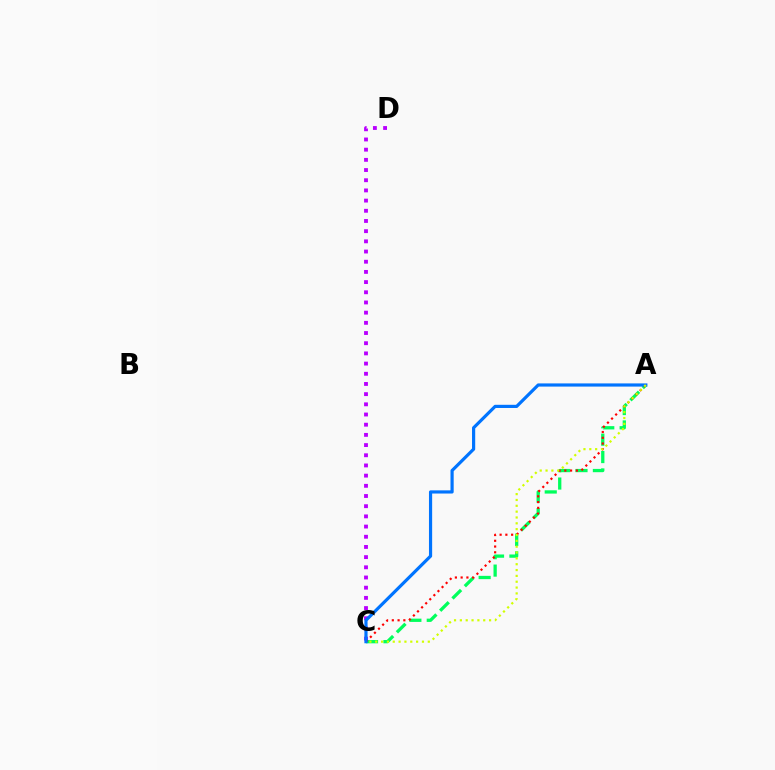{('A', 'C'): [{'color': '#00ff5c', 'line_style': 'dashed', 'thickness': 2.36}, {'color': '#ff0000', 'line_style': 'dotted', 'thickness': 1.57}, {'color': '#0074ff', 'line_style': 'solid', 'thickness': 2.29}, {'color': '#d1ff00', 'line_style': 'dotted', 'thickness': 1.59}], ('C', 'D'): [{'color': '#b900ff', 'line_style': 'dotted', 'thickness': 2.77}]}